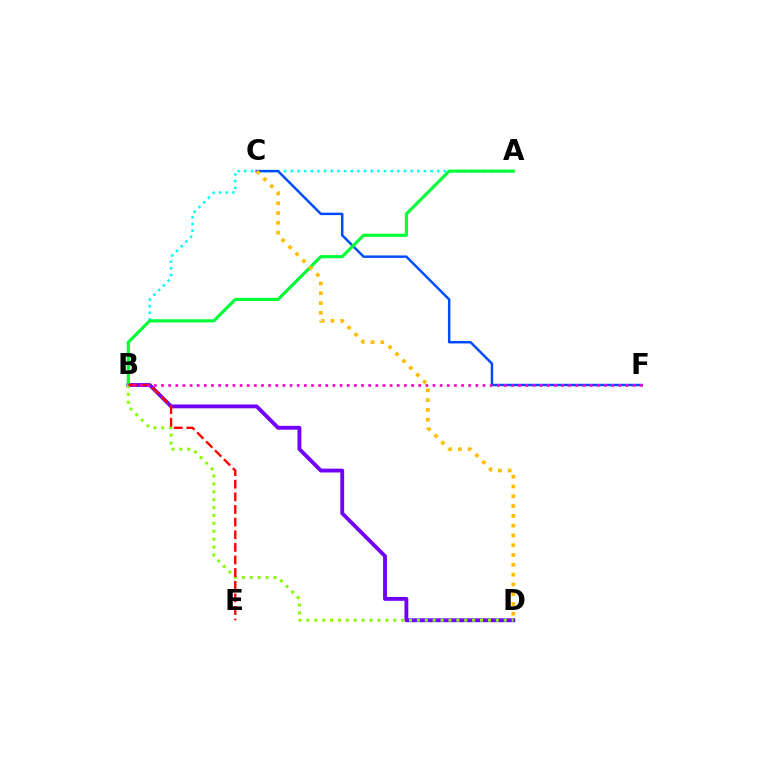{('B', 'D'): [{'color': '#7200ff', 'line_style': 'solid', 'thickness': 2.77}, {'color': '#84ff00', 'line_style': 'dotted', 'thickness': 2.15}], ('A', 'B'): [{'color': '#00fff6', 'line_style': 'dotted', 'thickness': 1.81}, {'color': '#00ff39', 'line_style': 'solid', 'thickness': 2.26}], ('C', 'F'): [{'color': '#004bff', 'line_style': 'solid', 'thickness': 1.76}], ('C', 'D'): [{'color': '#ffbd00', 'line_style': 'dotted', 'thickness': 2.66}], ('B', 'E'): [{'color': '#ff0000', 'line_style': 'dashed', 'thickness': 1.72}], ('B', 'F'): [{'color': '#ff00cf', 'line_style': 'dotted', 'thickness': 1.94}]}